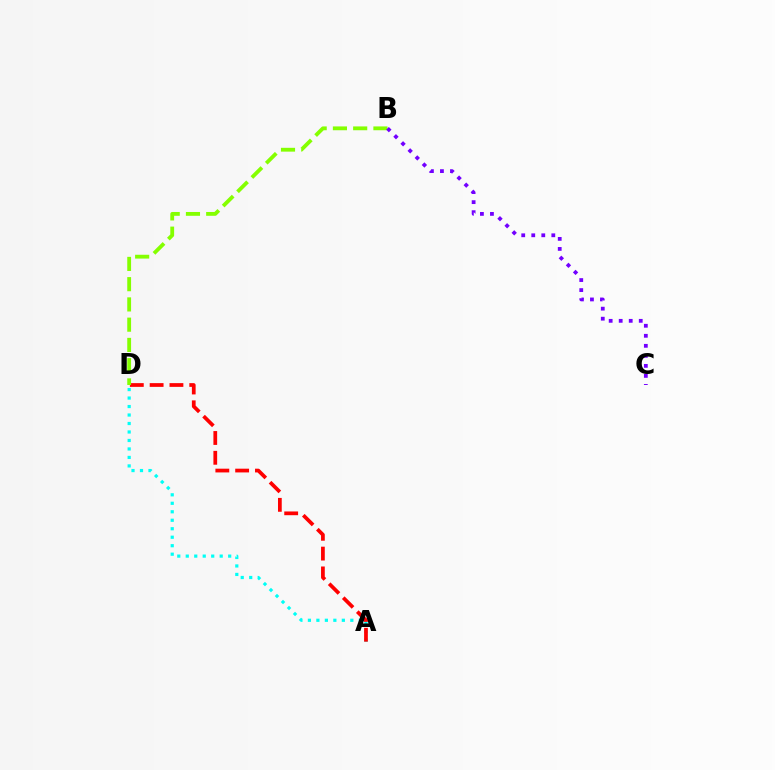{('A', 'D'): [{'color': '#00fff6', 'line_style': 'dotted', 'thickness': 2.3}, {'color': '#ff0000', 'line_style': 'dashed', 'thickness': 2.69}], ('B', 'D'): [{'color': '#84ff00', 'line_style': 'dashed', 'thickness': 2.75}], ('B', 'C'): [{'color': '#7200ff', 'line_style': 'dotted', 'thickness': 2.72}]}